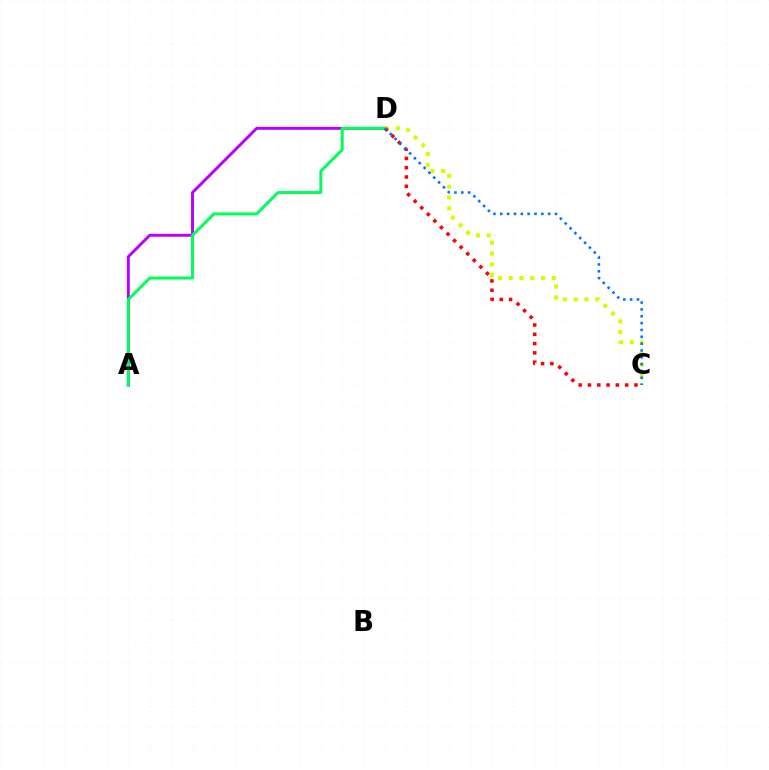{('A', 'D'): [{'color': '#b900ff', 'line_style': 'solid', 'thickness': 2.11}, {'color': '#00ff5c', 'line_style': 'solid', 'thickness': 2.15}], ('C', 'D'): [{'color': '#d1ff00', 'line_style': 'dotted', 'thickness': 2.93}, {'color': '#ff0000', 'line_style': 'dotted', 'thickness': 2.52}, {'color': '#0074ff', 'line_style': 'dotted', 'thickness': 1.86}]}